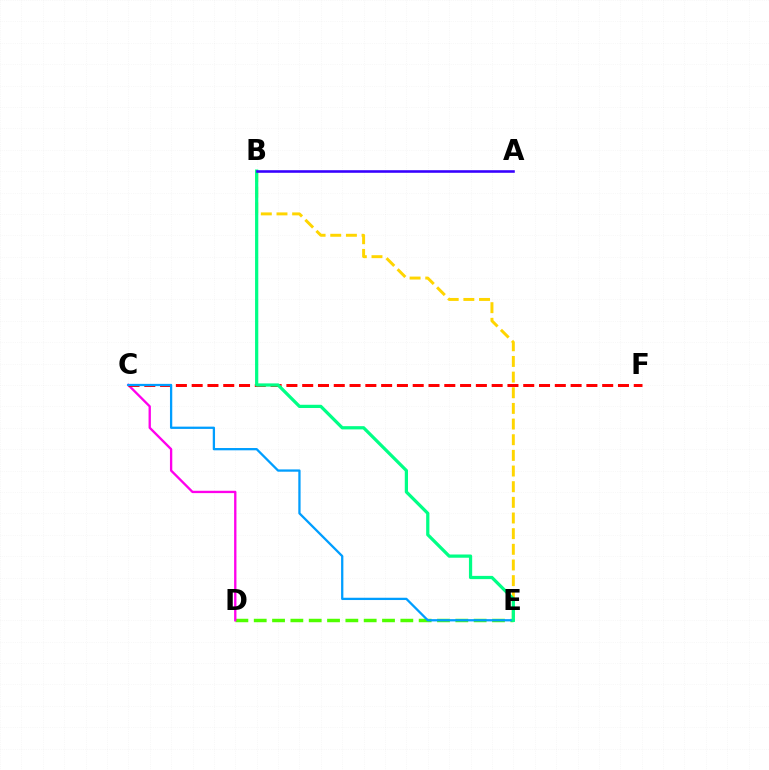{('D', 'E'): [{'color': '#4fff00', 'line_style': 'dashed', 'thickness': 2.49}], ('B', 'E'): [{'color': '#ffd500', 'line_style': 'dashed', 'thickness': 2.13}, {'color': '#00ff86', 'line_style': 'solid', 'thickness': 2.33}], ('C', 'D'): [{'color': '#ff00ed', 'line_style': 'solid', 'thickness': 1.68}], ('C', 'F'): [{'color': '#ff0000', 'line_style': 'dashed', 'thickness': 2.14}], ('C', 'E'): [{'color': '#009eff', 'line_style': 'solid', 'thickness': 1.64}], ('A', 'B'): [{'color': '#3700ff', 'line_style': 'solid', 'thickness': 1.86}]}